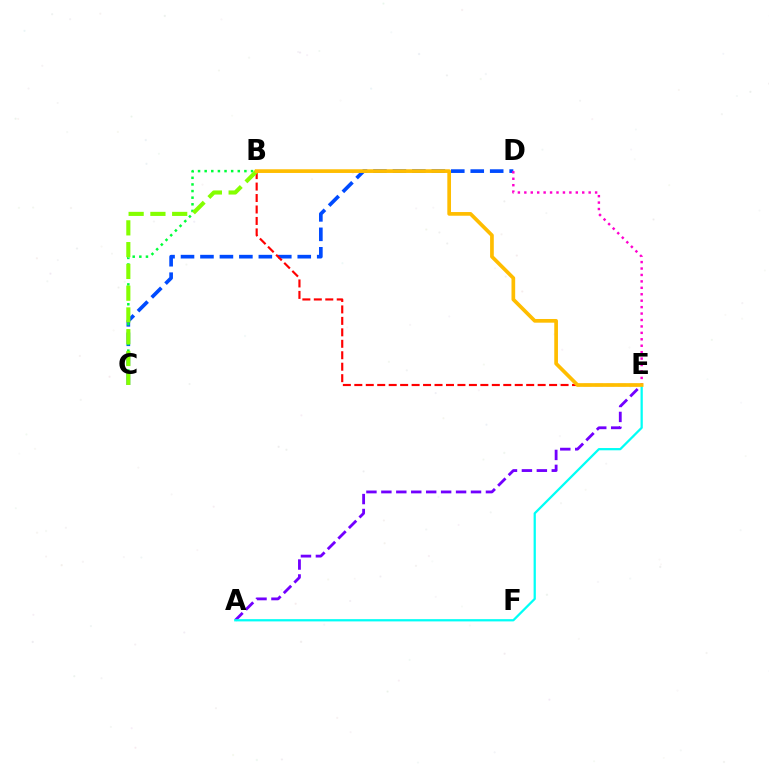{('C', 'D'): [{'color': '#004bff', 'line_style': 'dashed', 'thickness': 2.64}], ('A', 'E'): [{'color': '#7200ff', 'line_style': 'dashed', 'thickness': 2.03}, {'color': '#00fff6', 'line_style': 'solid', 'thickness': 1.62}], ('B', 'E'): [{'color': '#ff0000', 'line_style': 'dashed', 'thickness': 1.56}, {'color': '#ffbd00', 'line_style': 'solid', 'thickness': 2.66}], ('B', 'C'): [{'color': '#00ff39', 'line_style': 'dotted', 'thickness': 1.8}, {'color': '#84ff00', 'line_style': 'dashed', 'thickness': 2.96}], ('D', 'E'): [{'color': '#ff00cf', 'line_style': 'dotted', 'thickness': 1.75}]}